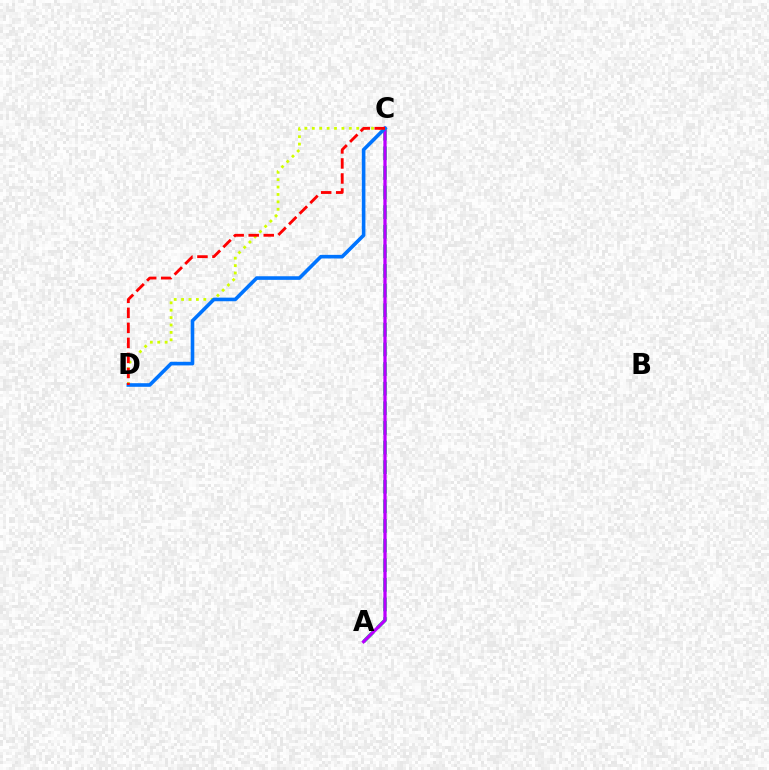{('A', 'C'): [{'color': '#00ff5c', 'line_style': 'dashed', 'thickness': 2.66}, {'color': '#b900ff', 'line_style': 'solid', 'thickness': 2.34}], ('C', 'D'): [{'color': '#d1ff00', 'line_style': 'dotted', 'thickness': 2.01}, {'color': '#0074ff', 'line_style': 'solid', 'thickness': 2.6}, {'color': '#ff0000', 'line_style': 'dashed', 'thickness': 2.04}]}